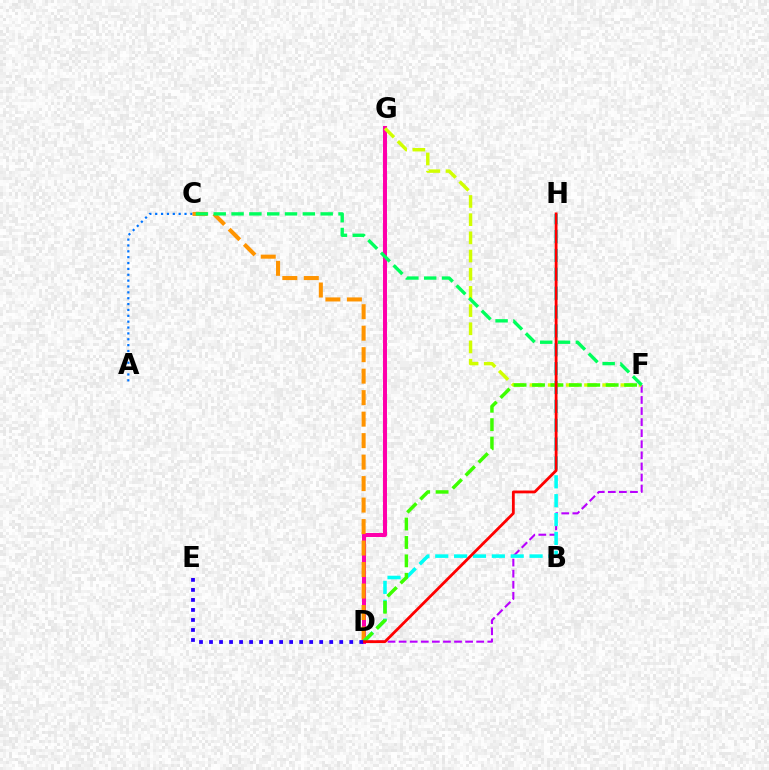{('D', 'F'): [{'color': '#b900ff', 'line_style': 'dashed', 'thickness': 1.51}, {'color': '#3dff00', 'line_style': 'dashed', 'thickness': 2.5}], ('A', 'C'): [{'color': '#0074ff', 'line_style': 'dotted', 'thickness': 1.59}], ('D', 'G'): [{'color': '#ff00ac', 'line_style': 'solid', 'thickness': 2.9}], ('C', 'D'): [{'color': '#ff9400', 'line_style': 'dashed', 'thickness': 2.92}], ('D', 'H'): [{'color': '#00fff6', 'line_style': 'dashed', 'thickness': 2.56}, {'color': '#ff0000', 'line_style': 'solid', 'thickness': 2.02}], ('F', 'G'): [{'color': '#d1ff00', 'line_style': 'dashed', 'thickness': 2.47}], ('C', 'F'): [{'color': '#00ff5c', 'line_style': 'dashed', 'thickness': 2.42}], ('D', 'E'): [{'color': '#2500ff', 'line_style': 'dotted', 'thickness': 2.72}]}